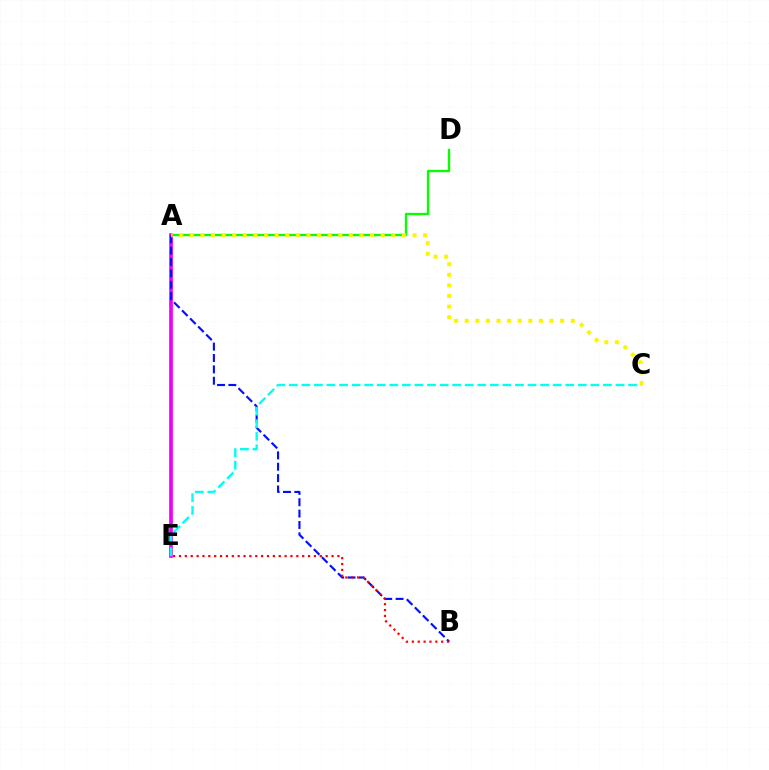{('A', 'D'): [{'color': '#08ff00', 'line_style': 'solid', 'thickness': 1.69}], ('A', 'E'): [{'color': '#ee00ff', 'line_style': 'solid', 'thickness': 2.65}], ('A', 'B'): [{'color': '#0010ff', 'line_style': 'dashed', 'thickness': 1.54}], ('B', 'E'): [{'color': '#ff0000', 'line_style': 'dotted', 'thickness': 1.59}], ('C', 'E'): [{'color': '#00fff6', 'line_style': 'dashed', 'thickness': 1.71}], ('A', 'C'): [{'color': '#fcf500', 'line_style': 'dotted', 'thickness': 2.88}]}